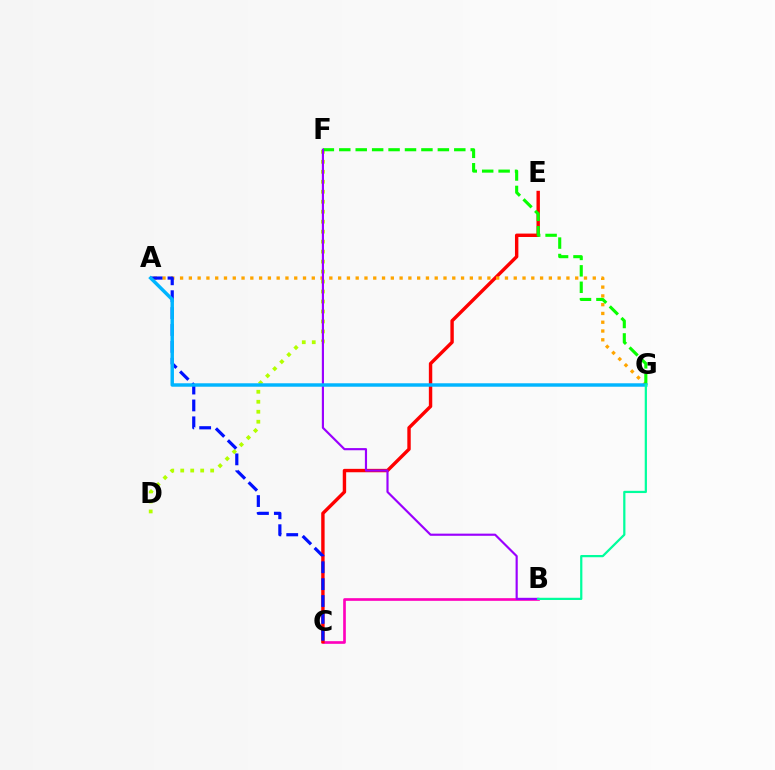{('B', 'C'): [{'color': '#ff00bd', 'line_style': 'solid', 'thickness': 1.91}], ('C', 'E'): [{'color': '#ff0000', 'line_style': 'solid', 'thickness': 2.45}], ('D', 'F'): [{'color': '#b3ff00', 'line_style': 'dotted', 'thickness': 2.71}], ('A', 'G'): [{'color': '#ffa500', 'line_style': 'dotted', 'thickness': 2.39}, {'color': '#00b5ff', 'line_style': 'solid', 'thickness': 2.48}], ('A', 'C'): [{'color': '#0010ff', 'line_style': 'dashed', 'thickness': 2.29}], ('F', 'G'): [{'color': '#08ff00', 'line_style': 'dashed', 'thickness': 2.23}], ('B', 'F'): [{'color': '#9b00ff', 'line_style': 'solid', 'thickness': 1.56}], ('B', 'G'): [{'color': '#00ff9d', 'line_style': 'solid', 'thickness': 1.61}]}